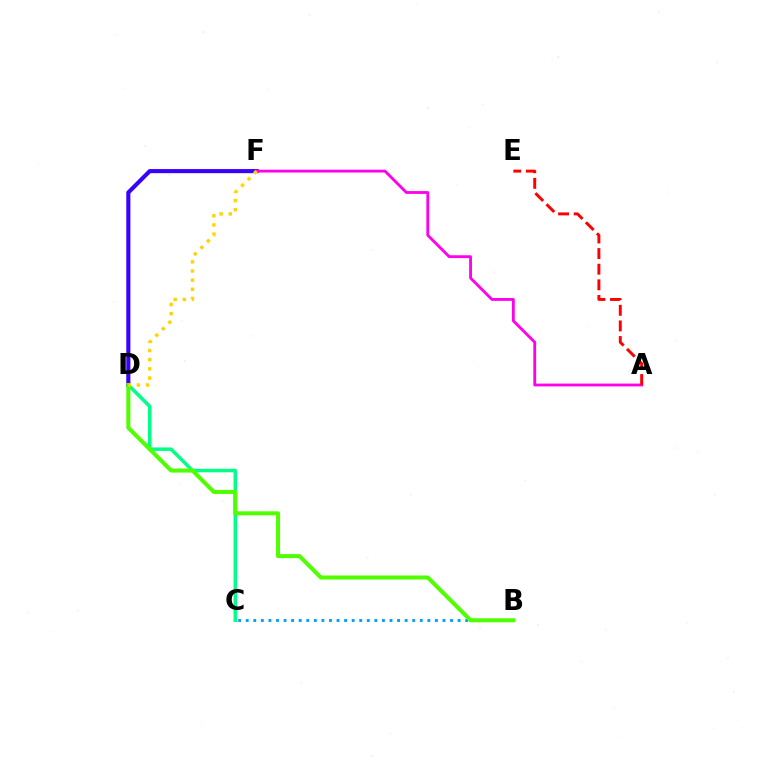{('B', 'C'): [{'color': '#009eff', 'line_style': 'dotted', 'thickness': 2.06}], ('C', 'D'): [{'color': '#00ff86', 'line_style': 'solid', 'thickness': 2.5}], ('D', 'F'): [{'color': '#3700ff', 'line_style': 'solid', 'thickness': 2.95}, {'color': '#ffd500', 'line_style': 'dotted', 'thickness': 2.49}], ('A', 'F'): [{'color': '#ff00ed', 'line_style': 'solid', 'thickness': 2.04}], ('A', 'E'): [{'color': '#ff0000', 'line_style': 'dashed', 'thickness': 2.12}], ('B', 'D'): [{'color': '#4fff00', 'line_style': 'solid', 'thickness': 2.9}]}